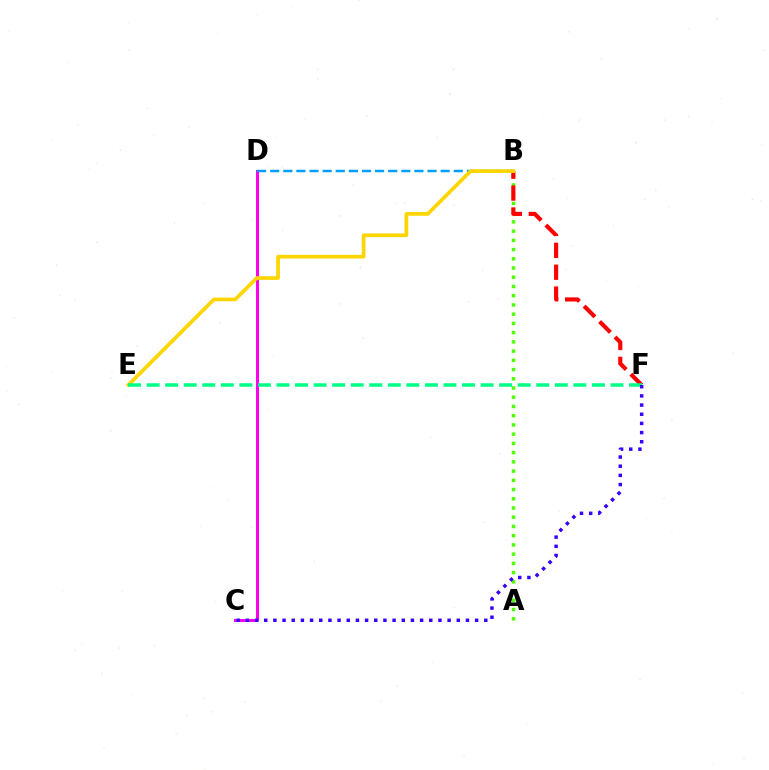{('A', 'B'): [{'color': '#4fff00', 'line_style': 'dotted', 'thickness': 2.51}], ('B', 'F'): [{'color': '#ff0000', 'line_style': 'dashed', 'thickness': 2.97}], ('C', 'D'): [{'color': '#ff00ed', 'line_style': 'solid', 'thickness': 2.17}], ('B', 'D'): [{'color': '#009eff', 'line_style': 'dashed', 'thickness': 1.78}], ('B', 'E'): [{'color': '#ffd500', 'line_style': 'solid', 'thickness': 2.66}], ('E', 'F'): [{'color': '#00ff86', 'line_style': 'dashed', 'thickness': 2.52}], ('C', 'F'): [{'color': '#3700ff', 'line_style': 'dotted', 'thickness': 2.49}]}